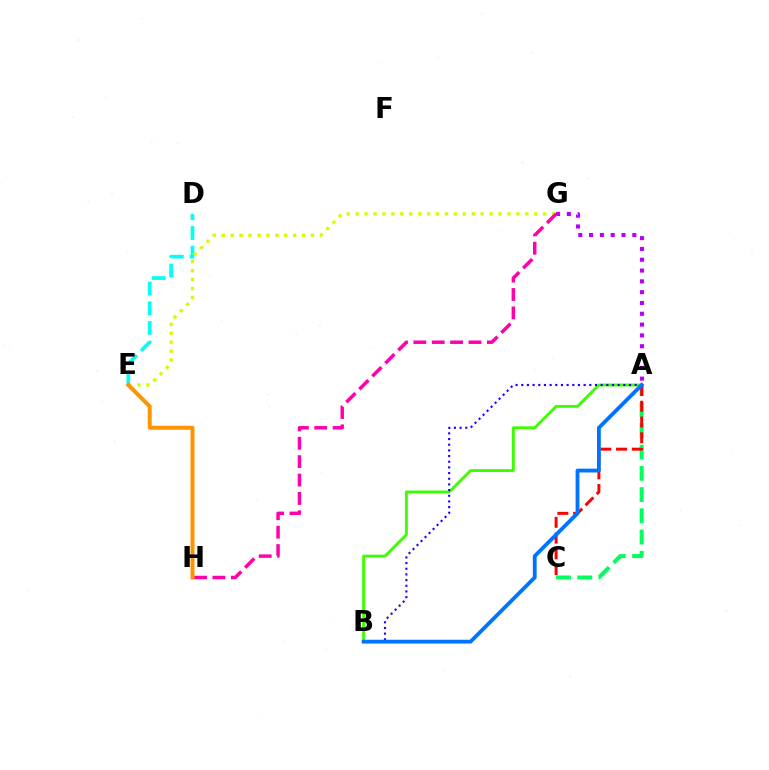{('A', 'G'): [{'color': '#b900ff', 'line_style': 'dotted', 'thickness': 2.94}], ('D', 'E'): [{'color': '#00fff6', 'line_style': 'dashed', 'thickness': 2.67}], ('A', 'B'): [{'color': '#3dff00', 'line_style': 'solid', 'thickness': 2.09}, {'color': '#2500ff', 'line_style': 'dotted', 'thickness': 1.54}, {'color': '#0074ff', 'line_style': 'solid', 'thickness': 2.75}], ('A', 'C'): [{'color': '#00ff5c', 'line_style': 'dashed', 'thickness': 2.88}, {'color': '#ff0000', 'line_style': 'dashed', 'thickness': 2.14}], ('E', 'G'): [{'color': '#d1ff00', 'line_style': 'dotted', 'thickness': 2.43}], ('G', 'H'): [{'color': '#ff00ac', 'line_style': 'dashed', 'thickness': 2.5}], ('E', 'H'): [{'color': '#ff9400', 'line_style': 'solid', 'thickness': 2.87}]}